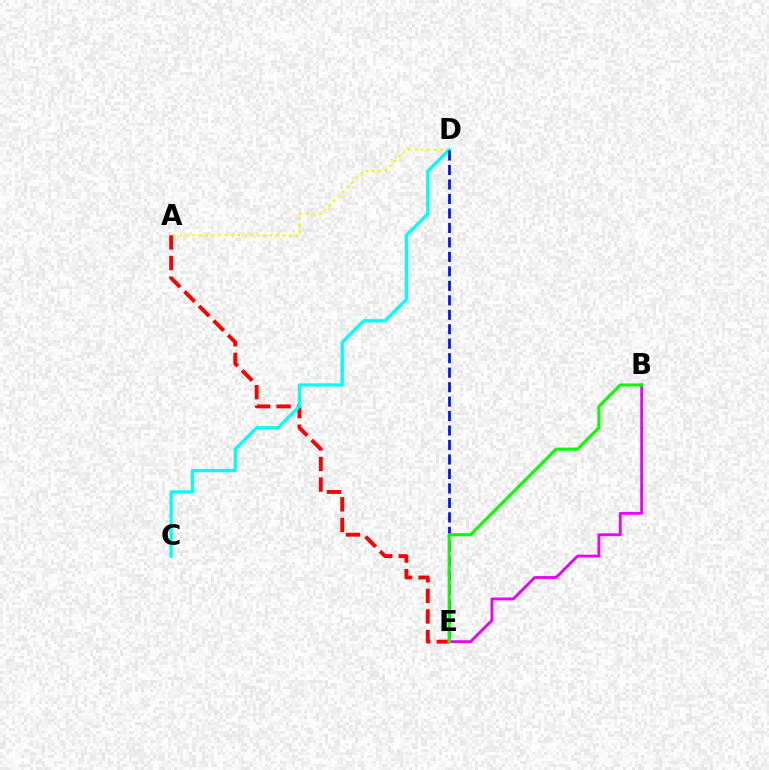{('A', 'D'): [{'color': '#fcf500', 'line_style': 'dotted', 'thickness': 1.75}], ('A', 'E'): [{'color': '#ff0000', 'line_style': 'dashed', 'thickness': 2.79}], ('B', 'E'): [{'color': '#ee00ff', 'line_style': 'solid', 'thickness': 2.07}, {'color': '#08ff00', 'line_style': 'solid', 'thickness': 2.28}], ('C', 'D'): [{'color': '#00fff6', 'line_style': 'solid', 'thickness': 2.38}], ('D', 'E'): [{'color': '#0010ff', 'line_style': 'dashed', 'thickness': 1.97}]}